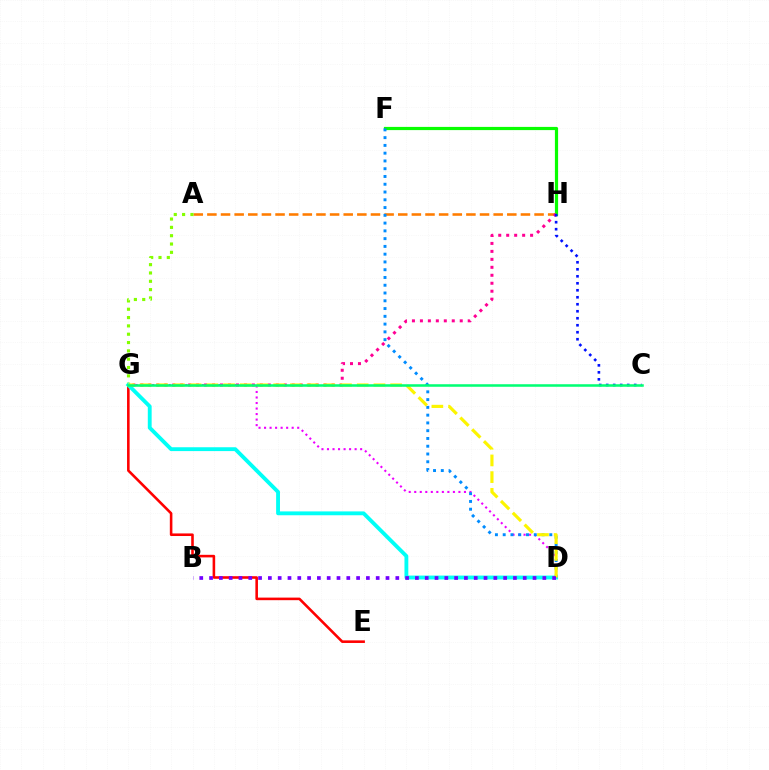{('A', 'H'): [{'color': '#ff7c00', 'line_style': 'dashed', 'thickness': 1.85}], ('F', 'H'): [{'color': '#08ff00', 'line_style': 'solid', 'thickness': 2.3}], ('G', 'H'): [{'color': '#ff0094', 'line_style': 'dotted', 'thickness': 2.16}], ('E', 'G'): [{'color': '#ff0000', 'line_style': 'solid', 'thickness': 1.86}], ('D', 'G'): [{'color': '#ee00ff', 'line_style': 'dotted', 'thickness': 1.5}, {'color': '#00fff6', 'line_style': 'solid', 'thickness': 2.77}, {'color': '#fcf500', 'line_style': 'dashed', 'thickness': 2.27}], ('A', 'G'): [{'color': '#84ff00', 'line_style': 'dotted', 'thickness': 2.26}], ('C', 'H'): [{'color': '#0010ff', 'line_style': 'dotted', 'thickness': 1.9}], ('D', 'F'): [{'color': '#008cff', 'line_style': 'dotted', 'thickness': 2.11}], ('C', 'G'): [{'color': '#00ff74', 'line_style': 'solid', 'thickness': 1.83}], ('B', 'D'): [{'color': '#7200ff', 'line_style': 'dotted', 'thickness': 2.66}]}